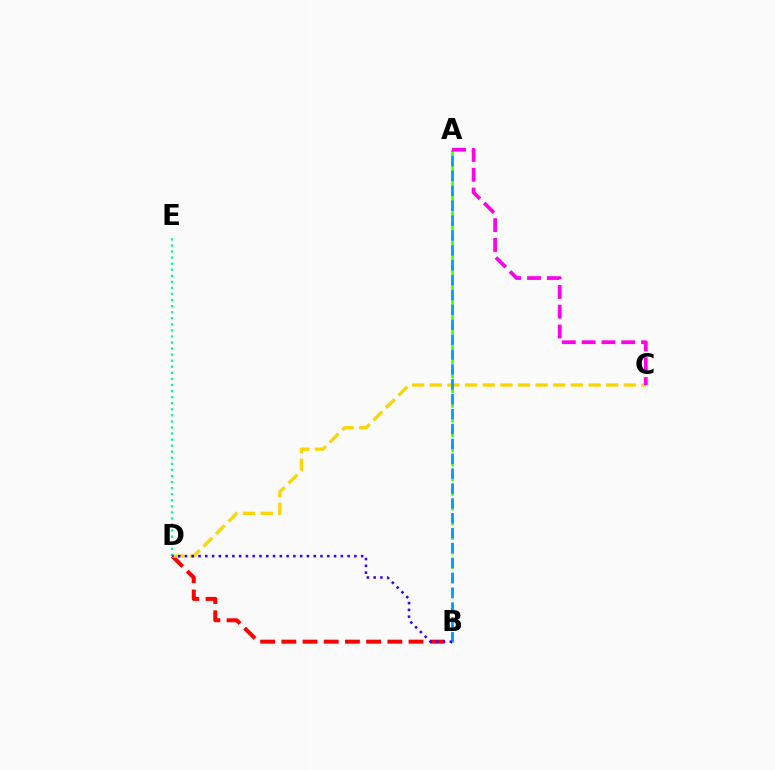{('B', 'D'): [{'color': '#ff0000', 'line_style': 'dashed', 'thickness': 2.88}, {'color': '#3700ff', 'line_style': 'dotted', 'thickness': 1.84}], ('C', 'D'): [{'color': '#ffd500', 'line_style': 'dashed', 'thickness': 2.4}], ('D', 'E'): [{'color': '#00ff86', 'line_style': 'dotted', 'thickness': 1.65}], ('A', 'B'): [{'color': '#4fff00', 'line_style': 'dashed', 'thickness': 1.99}, {'color': '#009eff', 'line_style': 'dashed', 'thickness': 2.02}], ('A', 'C'): [{'color': '#ff00ed', 'line_style': 'dashed', 'thickness': 2.69}]}